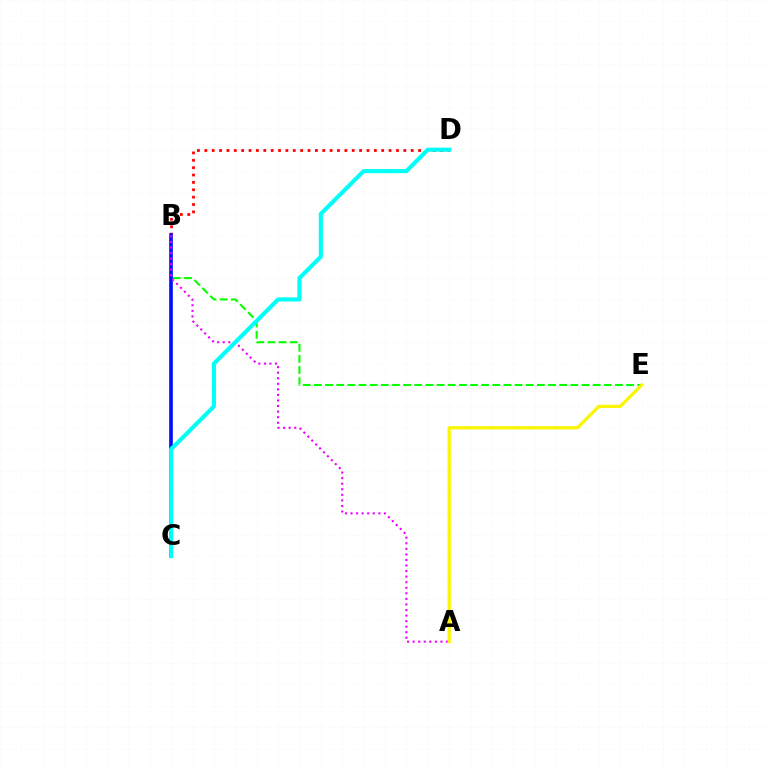{('B', 'D'): [{'color': '#ff0000', 'line_style': 'dotted', 'thickness': 2.0}], ('B', 'E'): [{'color': '#08ff00', 'line_style': 'dashed', 'thickness': 1.51}], ('B', 'C'): [{'color': '#0010ff', 'line_style': 'solid', 'thickness': 2.63}], ('A', 'B'): [{'color': '#ee00ff', 'line_style': 'dotted', 'thickness': 1.51}], ('A', 'E'): [{'color': '#fcf500', 'line_style': 'solid', 'thickness': 2.33}], ('C', 'D'): [{'color': '#00fff6', 'line_style': 'solid', 'thickness': 2.95}]}